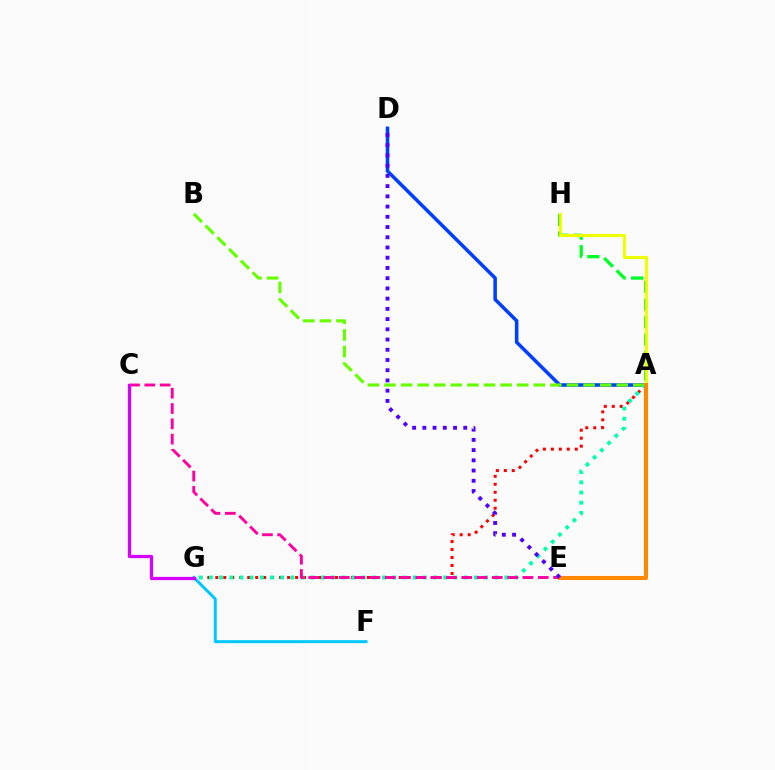{('A', 'G'): [{'color': '#ff0000', 'line_style': 'dotted', 'thickness': 2.17}, {'color': '#00ffaf', 'line_style': 'dotted', 'thickness': 2.77}], ('A', 'D'): [{'color': '#003fff', 'line_style': 'solid', 'thickness': 2.54}], ('A', 'B'): [{'color': '#66ff00', 'line_style': 'dashed', 'thickness': 2.25}], ('A', 'H'): [{'color': '#00ff27', 'line_style': 'dashed', 'thickness': 2.39}, {'color': '#eeff00', 'line_style': 'solid', 'thickness': 2.25}], ('C', 'E'): [{'color': '#ff00a0', 'line_style': 'dashed', 'thickness': 2.08}], ('F', 'G'): [{'color': '#00c7ff', 'line_style': 'solid', 'thickness': 2.16}], ('A', 'E'): [{'color': '#ff8800', 'line_style': 'solid', 'thickness': 2.93}], ('C', 'G'): [{'color': '#d600ff', 'line_style': 'solid', 'thickness': 2.32}], ('D', 'E'): [{'color': '#4f00ff', 'line_style': 'dotted', 'thickness': 2.78}]}